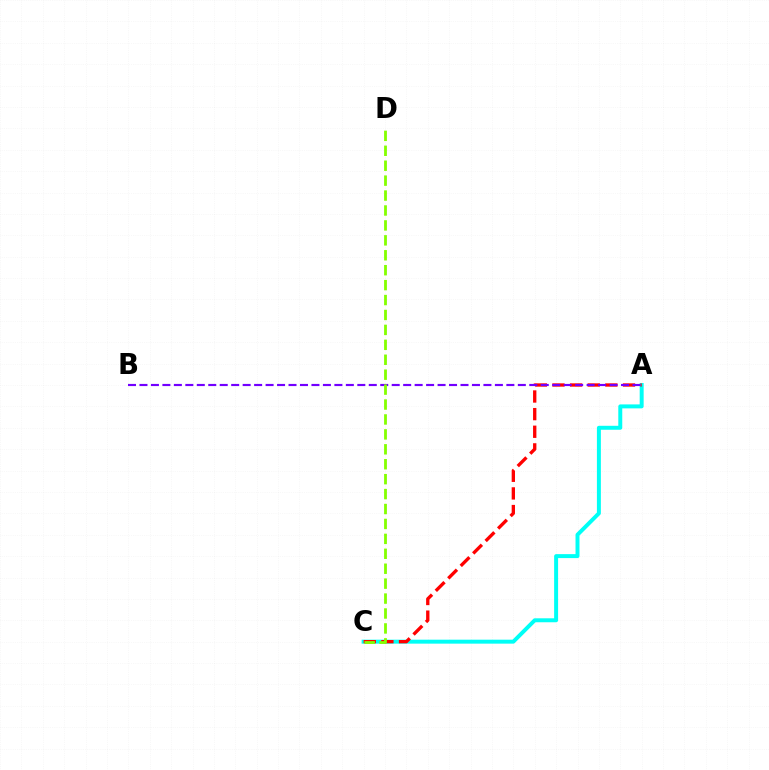{('A', 'C'): [{'color': '#00fff6', 'line_style': 'solid', 'thickness': 2.85}, {'color': '#ff0000', 'line_style': 'dashed', 'thickness': 2.39}], ('A', 'B'): [{'color': '#7200ff', 'line_style': 'dashed', 'thickness': 1.56}], ('C', 'D'): [{'color': '#84ff00', 'line_style': 'dashed', 'thickness': 2.03}]}